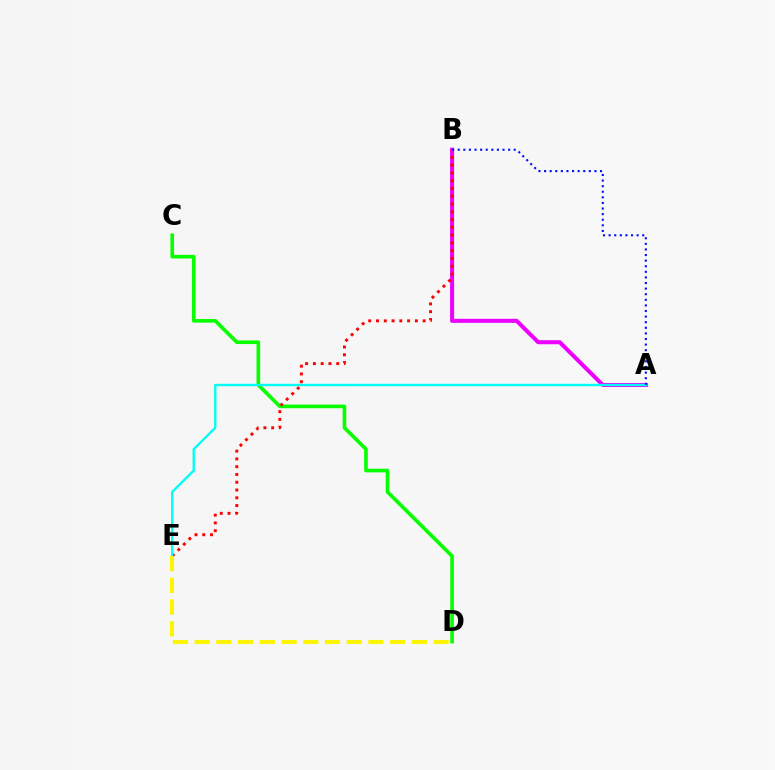{('A', 'B'): [{'color': '#ee00ff', 'line_style': 'solid', 'thickness': 2.9}, {'color': '#0010ff', 'line_style': 'dotted', 'thickness': 1.52}], ('C', 'D'): [{'color': '#08ff00', 'line_style': 'solid', 'thickness': 2.62}], ('B', 'E'): [{'color': '#ff0000', 'line_style': 'dotted', 'thickness': 2.11}], ('A', 'E'): [{'color': '#00fff6', 'line_style': 'solid', 'thickness': 1.71}], ('D', 'E'): [{'color': '#fcf500', 'line_style': 'dashed', 'thickness': 2.95}]}